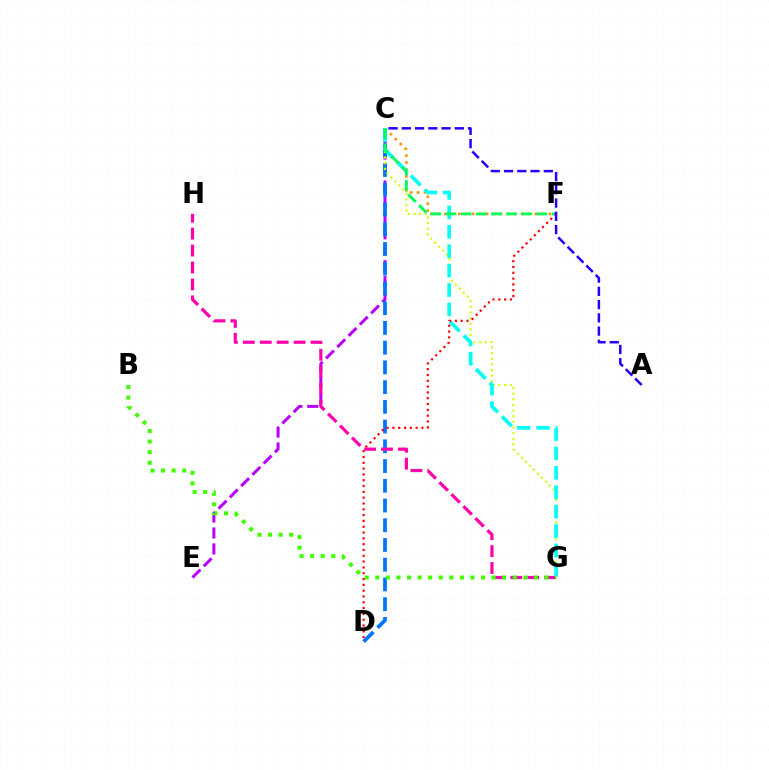{('C', 'E'): [{'color': '#b900ff', 'line_style': 'dashed', 'thickness': 2.17}], ('C', 'F'): [{'color': '#ff9400', 'line_style': 'dotted', 'thickness': 1.89}, {'color': '#00ff5c', 'line_style': 'dashed', 'thickness': 2.06}], ('C', 'D'): [{'color': '#0074ff', 'line_style': 'dashed', 'thickness': 2.68}], ('G', 'H'): [{'color': '#ff00ac', 'line_style': 'dashed', 'thickness': 2.3}], ('C', 'G'): [{'color': '#d1ff00', 'line_style': 'dotted', 'thickness': 1.53}, {'color': '#00fff6', 'line_style': 'dashed', 'thickness': 2.64}], ('B', 'G'): [{'color': '#3dff00', 'line_style': 'dotted', 'thickness': 2.87}], ('D', 'F'): [{'color': '#ff0000', 'line_style': 'dotted', 'thickness': 1.58}], ('A', 'C'): [{'color': '#2500ff', 'line_style': 'dashed', 'thickness': 1.8}]}